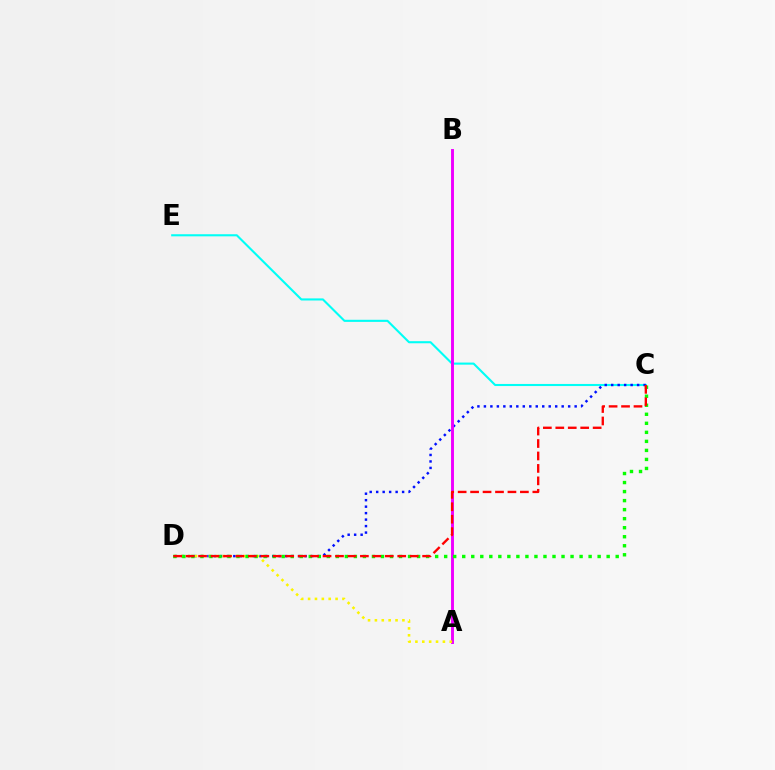{('C', 'E'): [{'color': '#00fff6', 'line_style': 'solid', 'thickness': 1.51}], ('C', 'D'): [{'color': '#0010ff', 'line_style': 'dotted', 'thickness': 1.76}, {'color': '#08ff00', 'line_style': 'dotted', 'thickness': 2.45}, {'color': '#ff0000', 'line_style': 'dashed', 'thickness': 1.69}], ('A', 'B'): [{'color': '#ee00ff', 'line_style': 'solid', 'thickness': 2.11}], ('A', 'D'): [{'color': '#fcf500', 'line_style': 'dotted', 'thickness': 1.87}]}